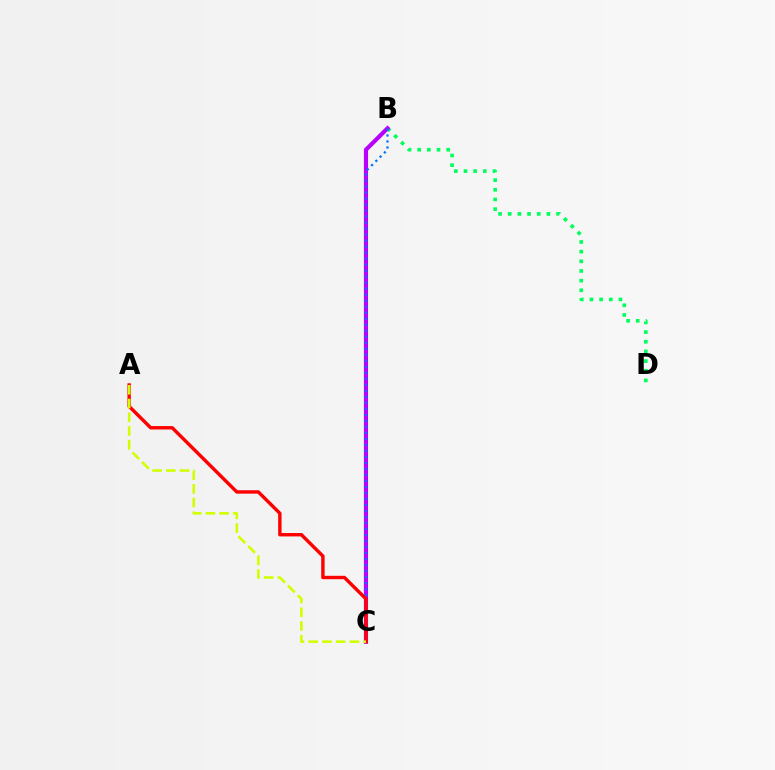{('B', 'D'): [{'color': '#00ff5c', 'line_style': 'dotted', 'thickness': 2.63}], ('B', 'C'): [{'color': '#b900ff', 'line_style': 'solid', 'thickness': 2.99}, {'color': '#0074ff', 'line_style': 'dotted', 'thickness': 1.63}], ('A', 'C'): [{'color': '#ff0000', 'line_style': 'solid', 'thickness': 2.45}, {'color': '#d1ff00', 'line_style': 'dashed', 'thickness': 1.87}]}